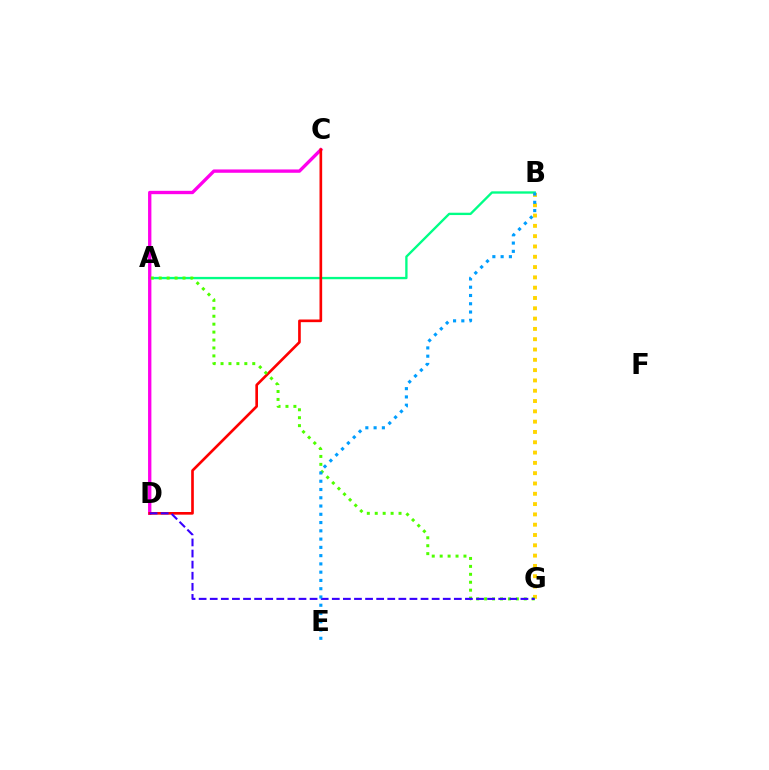{('A', 'B'): [{'color': '#00ff86', 'line_style': 'solid', 'thickness': 1.69}], ('C', 'D'): [{'color': '#ff00ed', 'line_style': 'solid', 'thickness': 2.4}, {'color': '#ff0000', 'line_style': 'solid', 'thickness': 1.91}], ('B', 'G'): [{'color': '#ffd500', 'line_style': 'dotted', 'thickness': 2.8}], ('A', 'G'): [{'color': '#4fff00', 'line_style': 'dotted', 'thickness': 2.15}], ('D', 'G'): [{'color': '#3700ff', 'line_style': 'dashed', 'thickness': 1.51}], ('B', 'E'): [{'color': '#009eff', 'line_style': 'dotted', 'thickness': 2.25}]}